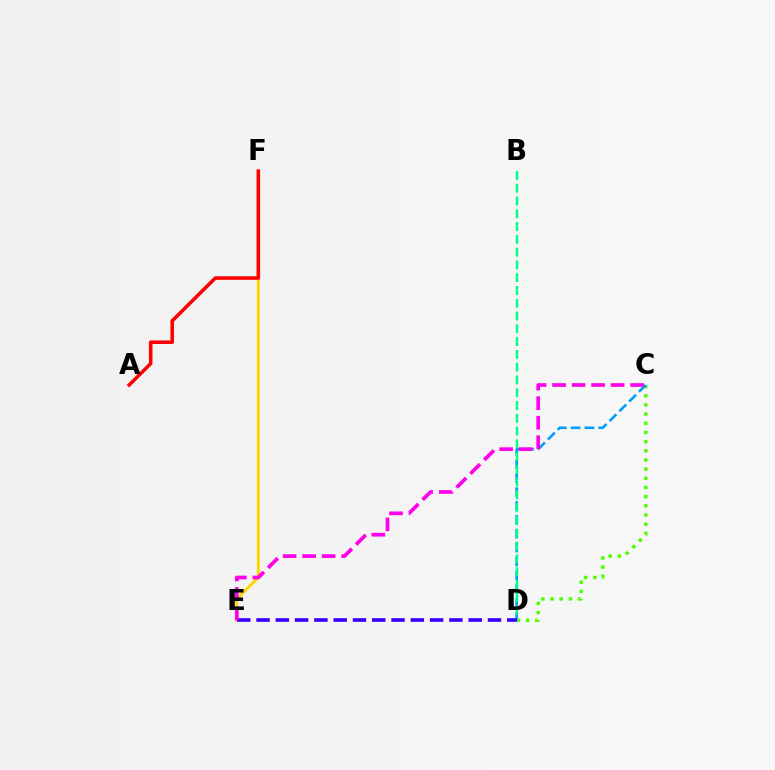{('C', 'D'): [{'color': '#4fff00', 'line_style': 'dotted', 'thickness': 2.49}, {'color': '#009eff', 'line_style': 'dashed', 'thickness': 1.88}], ('B', 'D'): [{'color': '#00ff86', 'line_style': 'dashed', 'thickness': 1.74}], ('E', 'F'): [{'color': '#ffd500', 'line_style': 'solid', 'thickness': 2.09}], ('A', 'F'): [{'color': '#ff0000', 'line_style': 'solid', 'thickness': 2.54}], ('D', 'E'): [{'color': '#3700ff', 'line_style': 'dashed', 'thickness': 2.62}], ('C', 'E'): [{'color': '#ff00ed', 'line_style': 'dashed', 'thickness': 2.65}]}